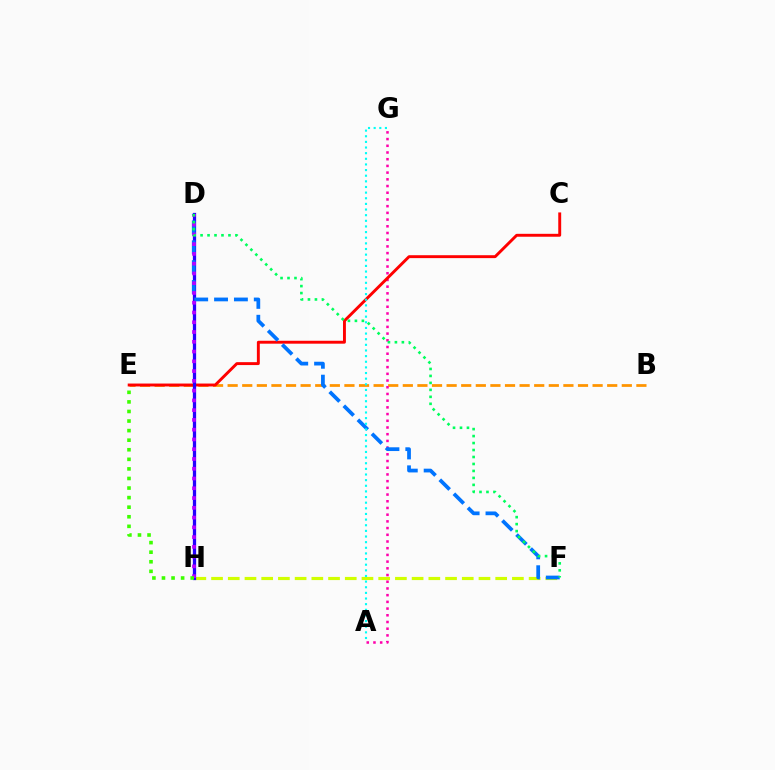{('F', 'H'): [{'color': '#d1ff00', 'line_style': 'dashed', 'thickness': 2.27}], ('B', 'E'): [{'color': '#ff9400', 'line_style': 'dashed', 'thickness': 1.98}], ('A', 'G'): [{'color': '#ff00ac', 'line_style': 'dotted', 'thickness': 1.82}, {'color': '#00fff6', 'line_style': 'dotted', 'thickness': 1.53}], ('C', 'E'): [{'color': '#ff0000', 'line_style': 'solid', 'thickness': 2.1}], ('D', 'H'): [{'color': '#2500ff', 'line_style': 'solid', 'thickness': 2.34}, {'color': '#b900ff', 'line_style': 'dotted', 'thickness': 2.65}], ('D', 'F'): [{'color': '#0074ff', 'line_style': 'dashed', 'thickness': 2.7}, {'color': '#00ff5c', 'line_style': 'dotted', 'thickness': 1.89}], ('E', 'H'): [{'color': '#3dff00', 'line_style': 'dotted', 'thickness': 2.6}]}